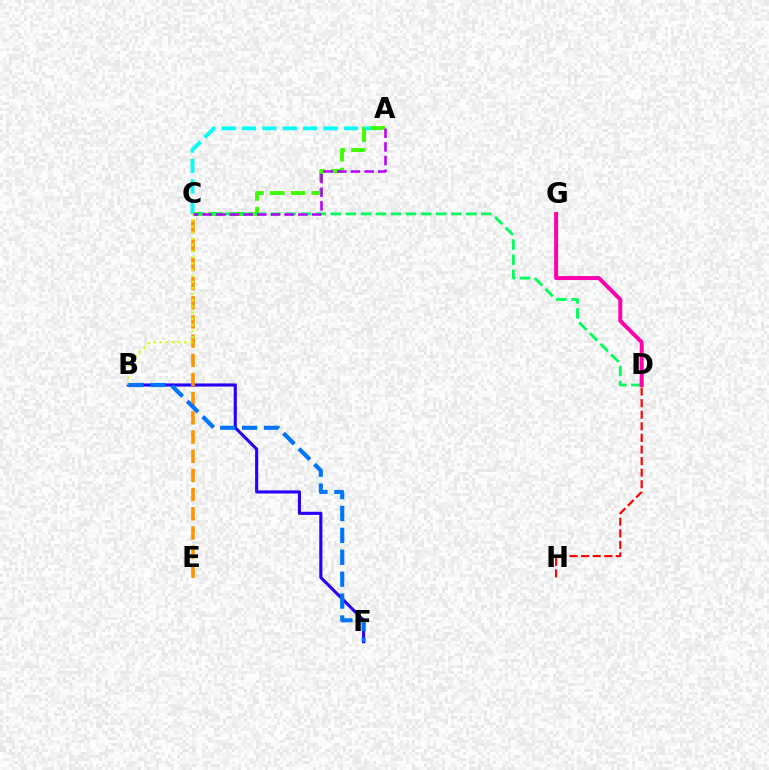{('B', 'F'): [{'color': '#2500ff', 'line_style': 'solid', 'thickness': 2.24}, {'color': '#0074ff', 'line_style': 'dashed', 'thickness': 2.97}], ('D', 'H'): [{'color': '#ff0000', 'line_style': 'dashed', 'thickness': 1.57}], ('A', 'C'): [{'color': '#00fff6', 'line_style': 'dashed', 'thickness': 2.77}, {'color': '#3dff00', 'line_style': 'dashed', 'thickness': 2.81}, {'color': '#b900ff', 'line_style': 'dashed', 'thickness': 1.86}], ('C', 'E'): [{'color': '#ff9400', 'line_style': 'dashed', 'thickness': 2.61}], ('C', 'D'): [{'color': '#00ff5c', 'line_style': 'dashed', 'thickness': 2.05}], ('B', 'C'): [{'color': '#d1ff00', 'line_style': 'dotted', 'thickness': 1.67}], ('D', 'G'): [{'color': '#ff00ac', 'line_style': 'solid', 'thickness': 2.87}]}